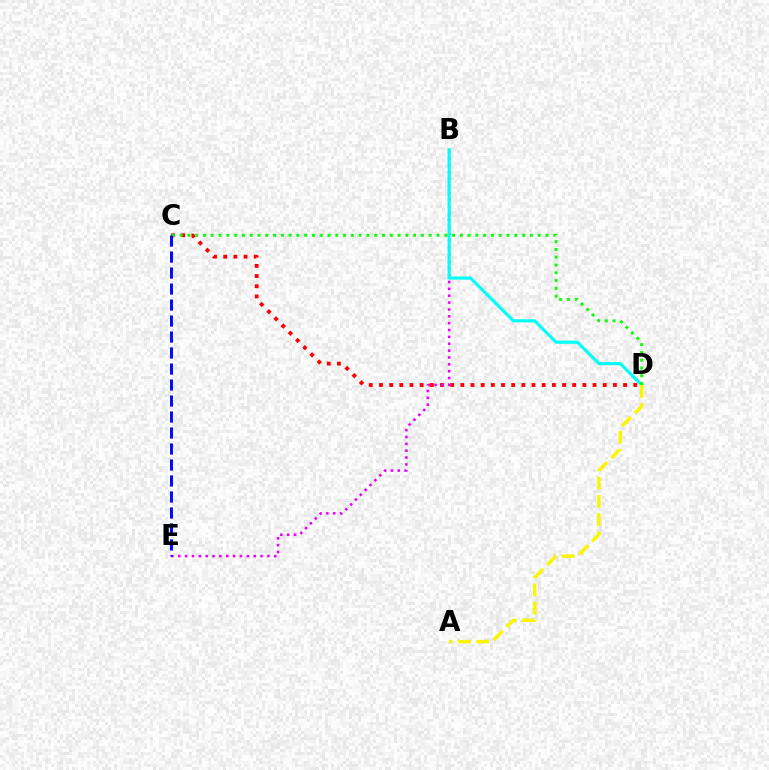{('C', 'D'): [{'color': '#ff0000', 'line_style': 'dotted', 'thickness': 2.76}, {'color': '#08ff00', 'line_style': 'dotted', 'thickness': 2.11}], ('B', 'E'): [{'color': '#ee00ff', 'line_style': 'dotted', 'thickness': 1.86}], ('B', 'D'): [{'color': '#00fff6', 'line_style': 'solid', 'thickness': 2.25}], ('C', 'E'): [{'color': '#0010ff', 'line_style': 'dashed', 'thickness': 2.17}], ('A', 'D'): [{'color': '#fcf500', 'line_style': 'dashed', 'thickness': 2.48}]}